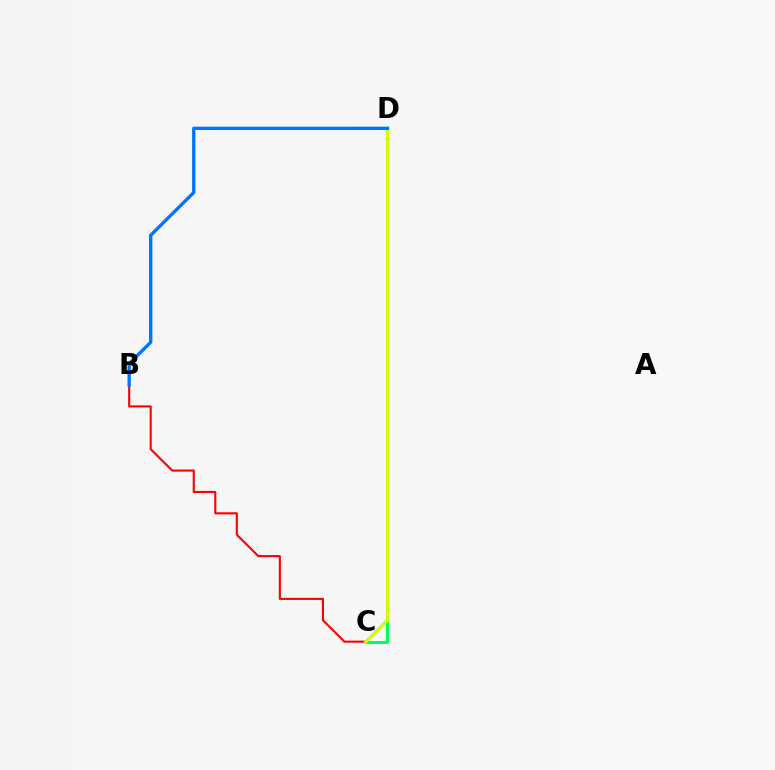{('C', 'D'): [{'color': '#00ff5c', 'line_style': 'solid', 'thickness': 2.14}, {'color': '#b900ff', 'line_style': 'dashed', 'thickness': 1.72}, {'color': '#d1ff00', 'line_style': 'solid', 'thickness': 2.38}], ('B', 'C'): [{'color': '#ff0000', 'line_style': 'solid', 'thickness': 1.51}], ('B', 'D'): [{'color': '#0074ff', 'line_style': 'solid', 'thickness': 2.39}]}